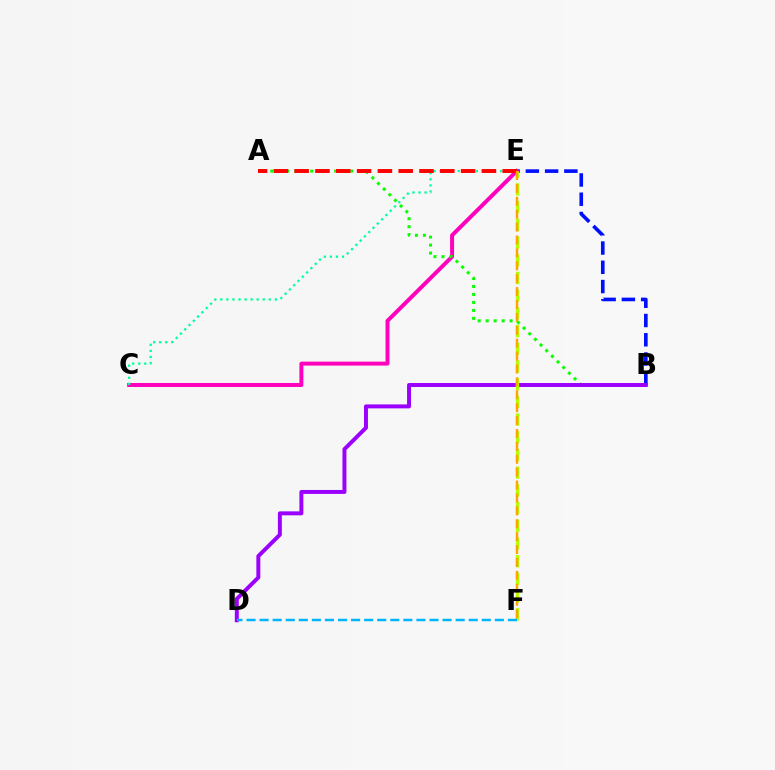{('B', 'E'): [{'color': '#0010ff', 'line_style': 'dashed', 'thickness': 2.62}], ('C', 'E'): [{'color': '#ff00bd', 'line_style': 'solid', 'thickness': 2.85}, {'color': '#00ff9d', 'line_style': 'dotted', 'thickness': 1.65}], ('A', 'B'): [{'color': '#08ff00', 'line_style': 'dotted', 'thickness': 2.17}], ('B', 'D'): [{'color': '#9b00ff', 'line_style': 'solid', 'thickness': 2.85}], ('E', 'F'): [{'color': '#b3ff00', 'line_style': 'dashed', 'thickness': 2.41}, {'color': '#ffa500', 'line_style': 'dashed', 'thickness': 1.75}], ('A', 'E'): [{'color': '#ff0000', 'line_style': 'dashed', 'thickness': 2.83}], ('D', 'F'): [{'color': '#00b5ff', 'line_style': 'dashed', 'thickness': 1.78}]}